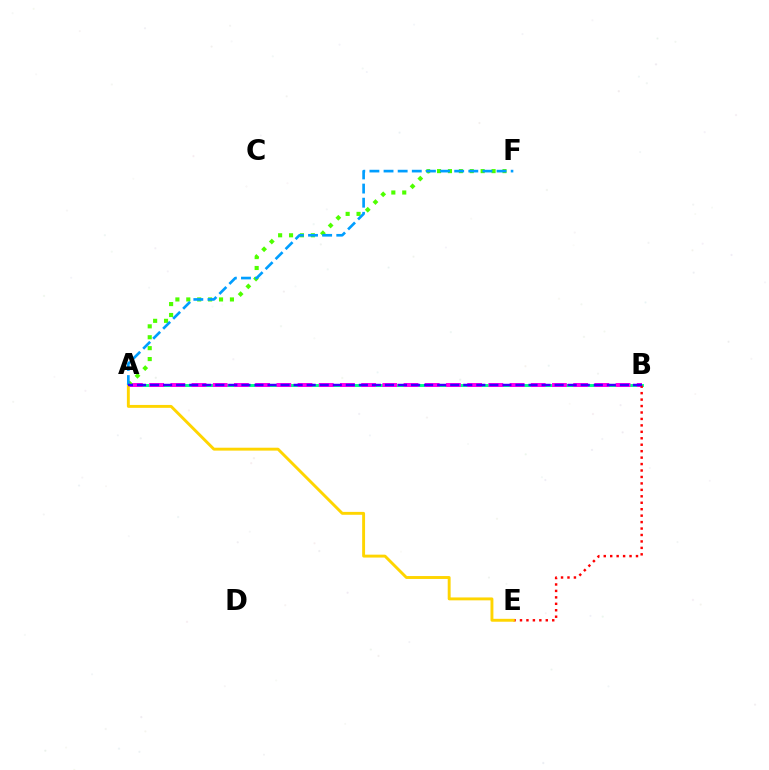{('A', 'B'): [{'color': '#00ff86', 'line_style': 'solid', 'thickness': 2.1}, {'color': '#ff00ed', 'line_style': 'dashed', 'thickness': 2.88}, {'color': '#3700ff', 'line_style': 'dashed', 'thickness': 1.77}], ('B', 'E'): [{'color': '#ff0000', 'line_style': 'dotted', 'thickness': 1.75}], ('A', 'E'): [{'color': '#ffd500', 'line_style': 'solid', 'thickness': 2.09}], ('A', 'F'): [{'color': '#4fff00', 'line_style': 'dotted', 'thickness': 2.96}, {'color': '#009eff', 'line_style': 'dashed', 'thickness': 1.92}]}